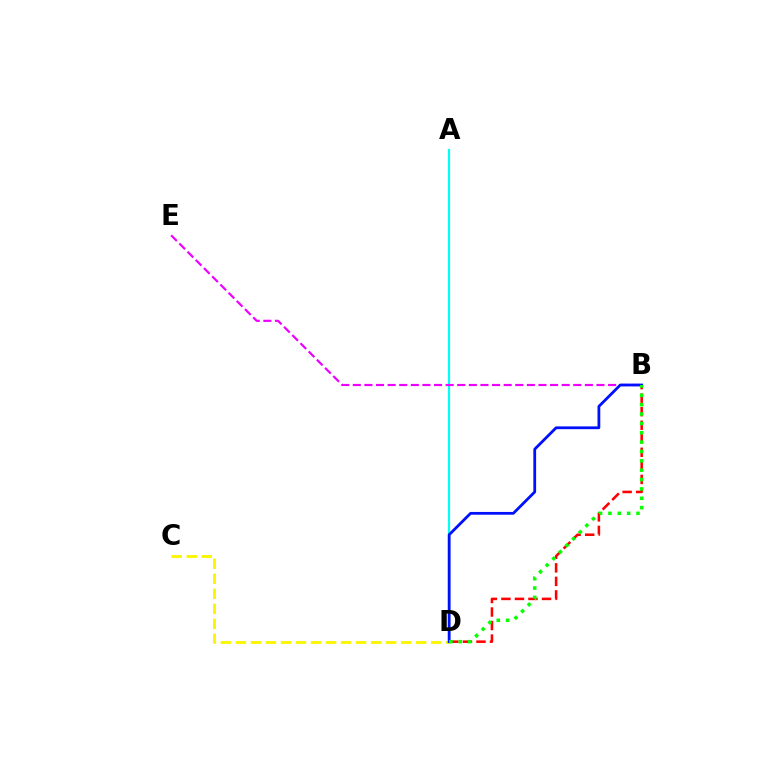{('C', 'D'): [{'color': '#fcf500', 'line_style': 'dashed', 'thickness': 2.04}], ('B', 'D'): [{'color': '#ff0000', 'line_style': 'dashed', 'thickness': 1.84}, {'color': '#0010ff', 'line_style': 'solid', 'thickness': 2.0}, {'color': '#08ff00', 'line_style': 'dotted', 'thickness': 2.54}], ('A', 'D'): [{'color': '#00fff6', 'line_style': 'solid', 'thickness': 1.56}], ('B', 'E'): [{'color': '#ee00ff', 'line_style': 'dashed', 'thickness': 1.58}]}